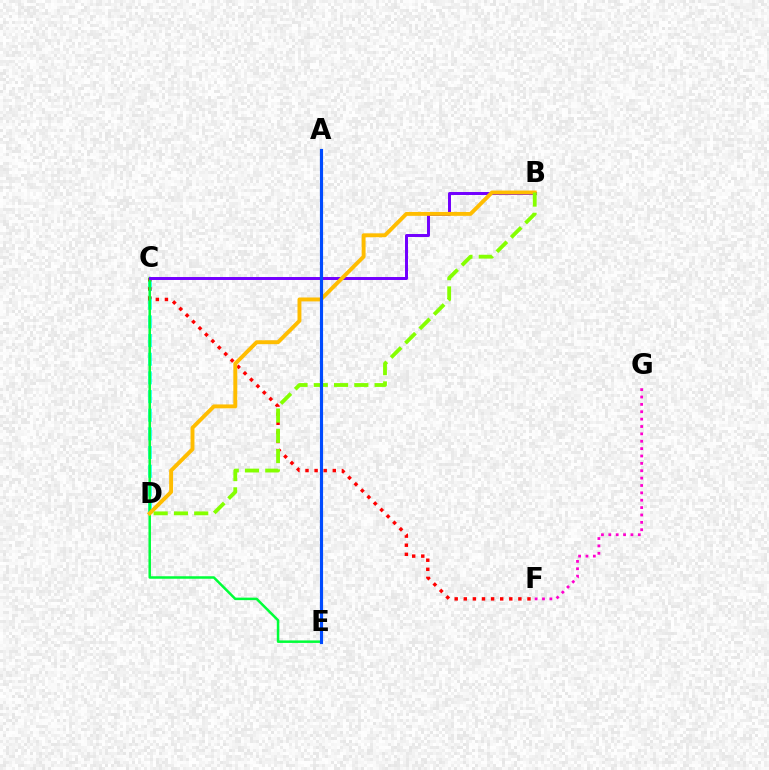{('C', 'D'): [{'color': '#00fff6', 'line_style': 'dashed', 'thickness': 2.54}], ('C', 'F'): [{'color': '#ff0000', 'line_style': 'dotted', 'thickness': 2.47}], ('C', 'E'): [{'color': '#00ff39', 'line_style': 'solid', 'thickness': 1.8}], ('B', 'C'): [{'color': '#7200ff', 'line_style': 'solid', 'thickness': 2.14}], ('B', 'D'): [{'color': '#ffbd00', 'line_style': 'solid', 'thickness': 2.81}, {'color': '#84ff00', 'line_style': 'dashed', 'thickness': 2.75}], ('F', 'G'): [{'color': '#ff00cf', 'line_style': 'dotted', 'thickness': 2.0}], ('A', 'E'): [{'color': '#004bff', 'line_style': 'solid', 'thickness': 2.26}]}